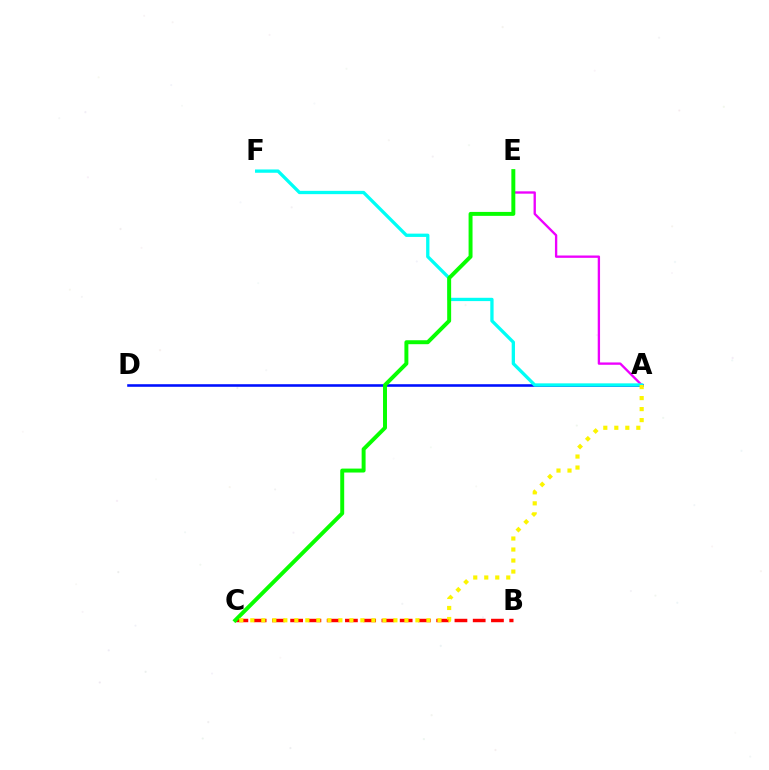{('A', 'D'): [{'color': '#0010ff', 'line_style': 'solid', 'thickness': 1.86}], ('A', 'E'): [{'color': '#ee00ff', 'line_style': 'solid', 'thickness': 1.68}], ('A', 'F'): [{'color': '#00fff6', 'line_style': 'solid', 'thickness': 2.38}], ('B', 'C'): [{'color': '#ff0000', 'line_style': 'dashed', 'thickness': 2.48}], ('C', 'E'): [{'color': '#08ff00', 'line_style': 'solid', 'thickness': 2.84}], ('A', 'C'): [{'color': '#fcf500', 'line_style': 'dotted', 'thickness': 2.99}]}